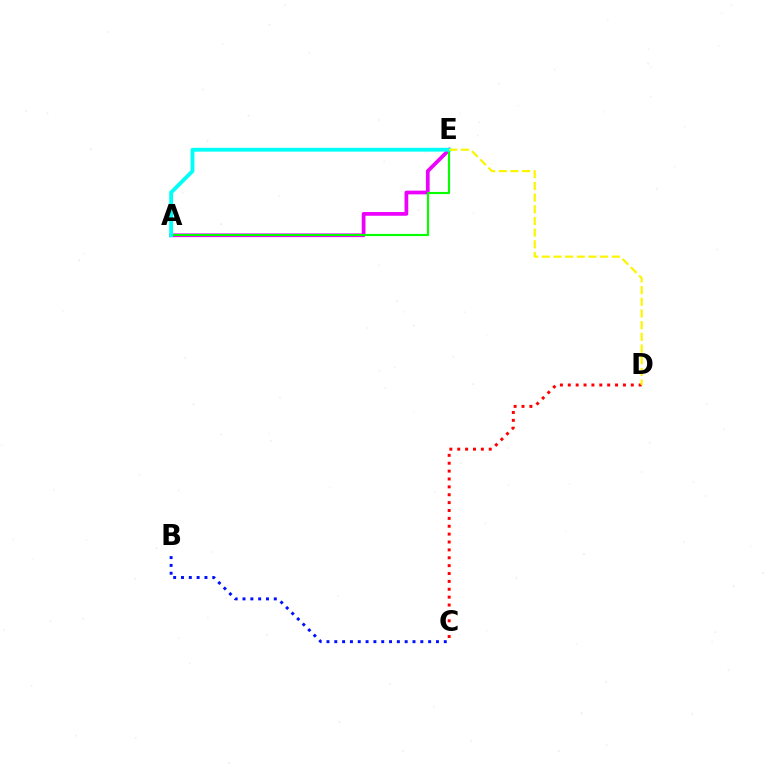{('A', 'E'): [{'color': '#ee00ff', 'line_style': 'solid', 'thickness': 2.68}, {'color': '#08ff00', 'line_style': 'solid', 'thickness': 1.55}, {'color': '#00fff6', 'line_style': 'solid', 'thickness': 2.75}], ('B', 'C'): [{'color': '#0010ff', 'line_style': 'dotted', 'thickness': 2.12}], ('C', 'D'): [{'color': '#ff0000', 'line_style': 'dotted', 'thickness': 2.14}], ('D', 'E'): [{'color': '#fcf500', 'line_style': 'dashed', 'thickness': 1.59}]}